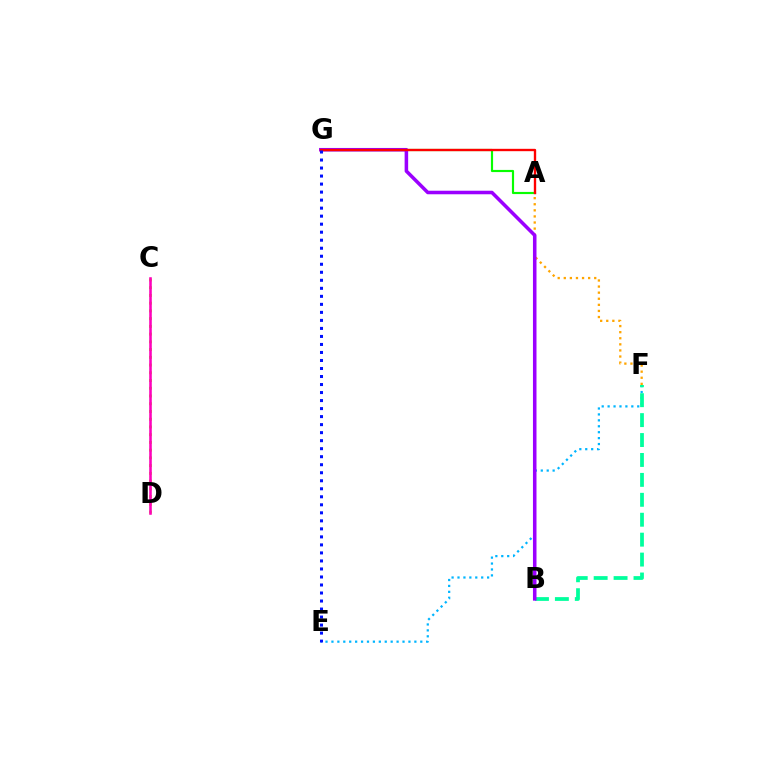{('A', 'G'): [{'color': '#08ff00', 'line_style': 'solid', 'thickness': 1.56}, {'color': '#ff0000', 'line_style': 'solid', 'thickness': 1.7}], ('A', 'F'): [{'color': '#ffa500', 'line_style': 'dotted', 'thickness': 1.65}], ('E', 'F'): [{'color': '#00b5ff', 'line_style': 'dotted', 'thickness': 1.61}], ('C', 'D'): [{'color': '#b3ff00', 'line_style': 'dotted', 'thickness': 2.1}, {'color': '#ff00bd', 'line_style': 'solid', 'thickness': 1.86}], ('B', 'F'): [{'color': '#00ff9d', 'line_style': 'dashed', 'thickness': 2.71}], ('B', 'G'): [{'color': '#9b00ff', 'line_style': 'solid', 'thickness': 2.55}], ('E', 'G'): [{'color': '#0010ff', 'line_style': 'dotted', 'thickness': 2.18}]}